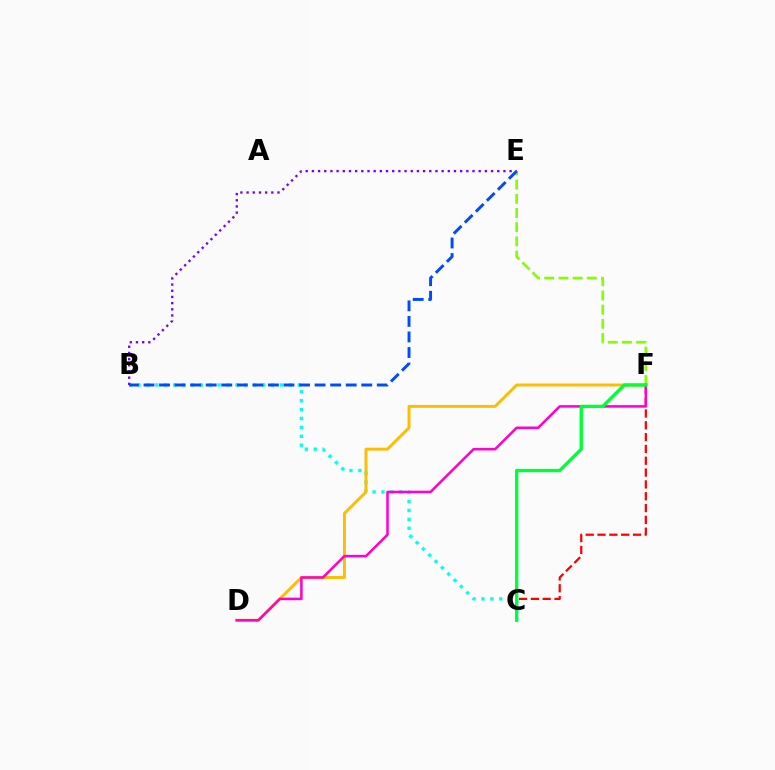{('B', 'C'): [{'color': '#00fff6', 'line_style': 'dotted', 'thickness': 2.42}], ('E', 'F'): [{'color': '#84ff00', 'line_style': 'dashed', 'thickness': 1.93}], ('C', 'F'): [{'color': '#ff0000', 'line_style': 'dashed', 'thickness': 1.61}, {'color': '#00ff39', 'line_style': 'solid', 'thickness': 2.4}], ('D', 'F'): [{'color': '#ffbd00', 'line_style': 'solid', 'thickness': 2.11}, {'color': '#ff00cf', 'line_style': 'solid', 'thickness': 1.82}], ('B', 'E'): [{'color': '#7200ff', 'line_style': 'dotted', 'thickness': 1.68}, {'color': '#004bff', 'line_style': 'dashed', 'thickness': 2.11}]}